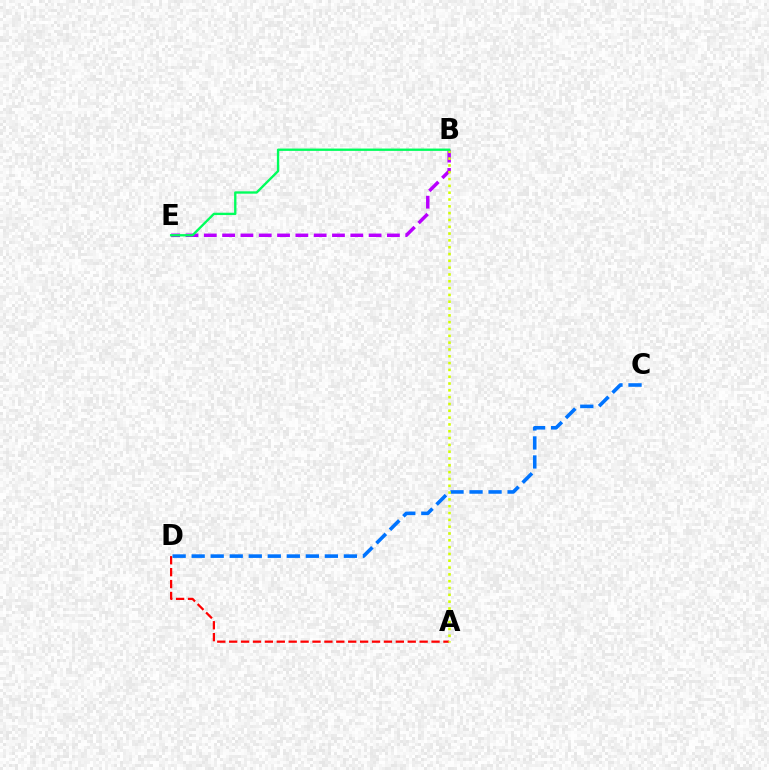{('A', 'D'): [{'color': '#ff0000', 'line_style': 'dashed', 'thickness': 1.62}], ('C', 'D'): [{'color': '#0074ff', 'line_style': 'dashed', 'thickness': 2.58}], ('B', 'E'): [{'color': '#b900ff', 'line_style': 'dashed', 'thickness': 2.49}, {'color': '#00ff5c', 'line_style': 'solid', 'thickness': 1.69}], ('A', 'B'): [{'color': '#d1ff00', 'line_style': 'dotted', 'thickness': 1.85}]}